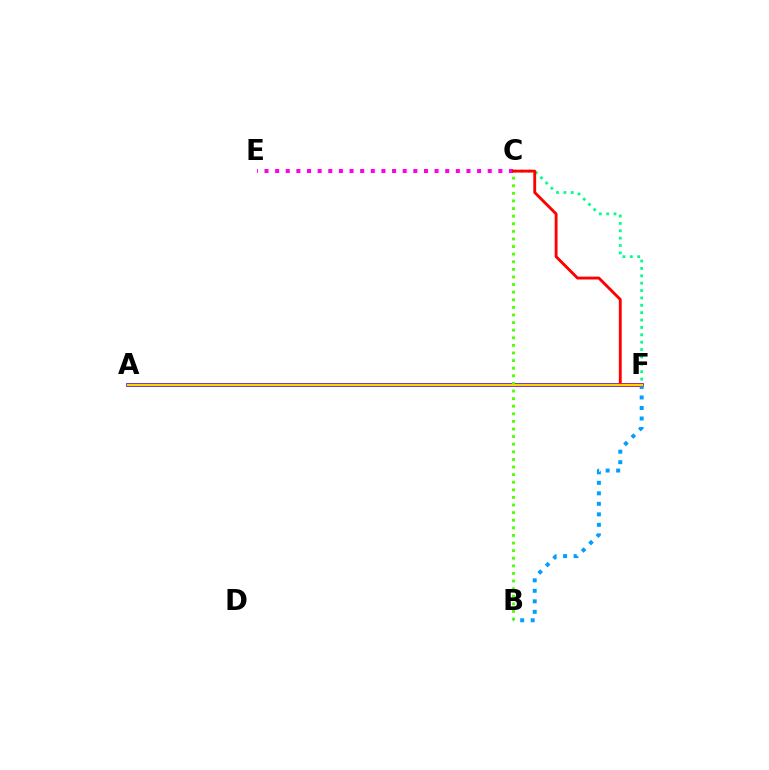{('C', 'E'): [{'color': '#ff00ed', 'line_style': 'dotted', 'thickness': 2.89}], ('A', 'F'): [{'color': '#3700ff', 'line_style': 'solid', 'thickness': 2.63}, {'color': '#ffd500', 'line_style': 'solid', 'thickness': 1.61}], ('B', 'C'): [{'color': '#4fff00', 'line_style': 'dotted', 'thickness': 2.07}], ('C', 'F'): [{'color': '#00ff86', 'line_style': 'dotted', 'thickness': 2.0}, {'color': '#ff0000', 'line_style': 'solid', 'thickness': 2.07}], ('B', 'F'): [{'color': '#009eff', 'line_style': 'dotted', 'thickness': 2.85}]}